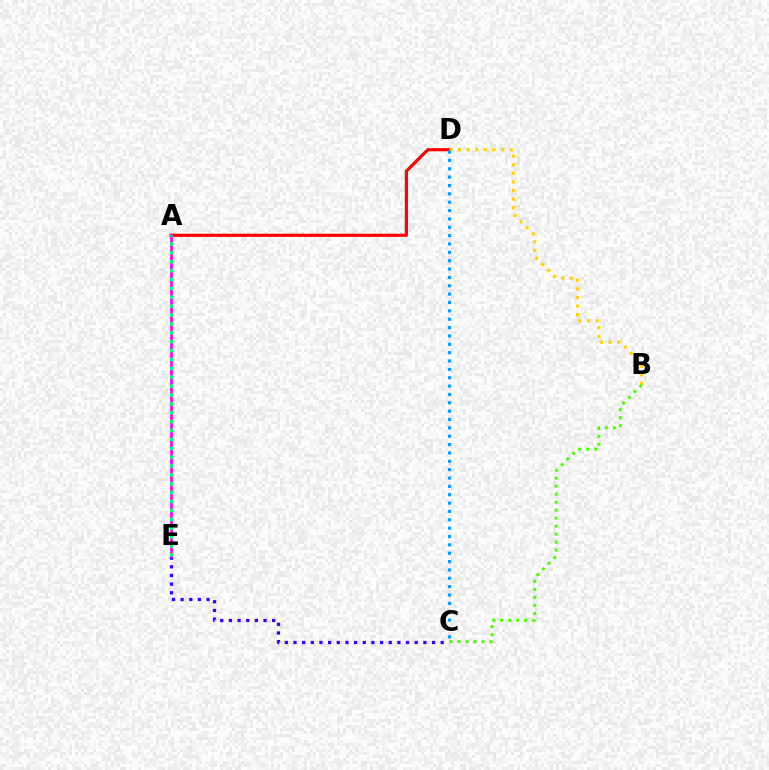{('A', 'D'): [{'color': '#ff0000', 'line_style': 'solid', 'thickness': 2.28}], ('C', 'E'): [{'color': '#3700ff', 'line_style': 'dotted', 'thickness': 2.35}], ('B', 'D'): [{'color': '#ffd500', 'line_style': 'dotted', 'thickness': 2.34}], ('B', 'C'): [{'color': '#4fff00', 'line_style': 'dotted', 'thickness': 2.18}], ('C', 'D'): [{'color': '#009eff', 'line_style': 'dotted', 'thickness': 2.27}], ('A', 'E'): [{'color': '#ff00ed', 'line_style': 'solid', 'thickness': 1.91}, {'color': '#00ff86', 'line_style': 'dotted', 'thickness': 2.41}]}